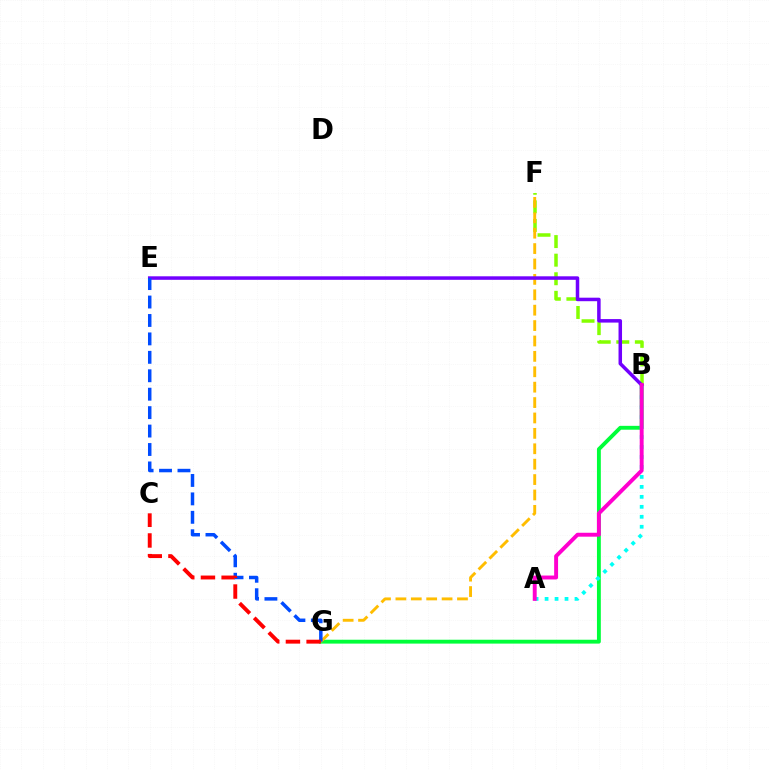{('B', 'G'): [{'color': '#00ff39', 'line_style': 'solid', 'thickness': 2.78}], ('A', 'B'): [{'color': '#00fff6', 'line_style': 'dotted', 'thickness': 2.71}, {'color': '#ff00cf', 'line_style': 'solid', 'thickness': 2.82}], ('B', 'F'): [{'color': '#84ff00', 'line_style': 'dashed', 'thickness': 2.52}], ('F', 'G'): [{'color': '#ffbd00', 'line_style': 'dashed', 'thickness': 2.09}], ('B', 'E'): [{'color': '#7200ff', 'line_style': 'solid', 'thickness': 2.52}], ('E', 'G'): [{'color': '#004bff', 'line_style': 'dashed', 'thickness': 2.5}], ('C', 'G'): [{'color': '#ff0000', 'line_style': 'dashed', 'thickness': 2.81}]}